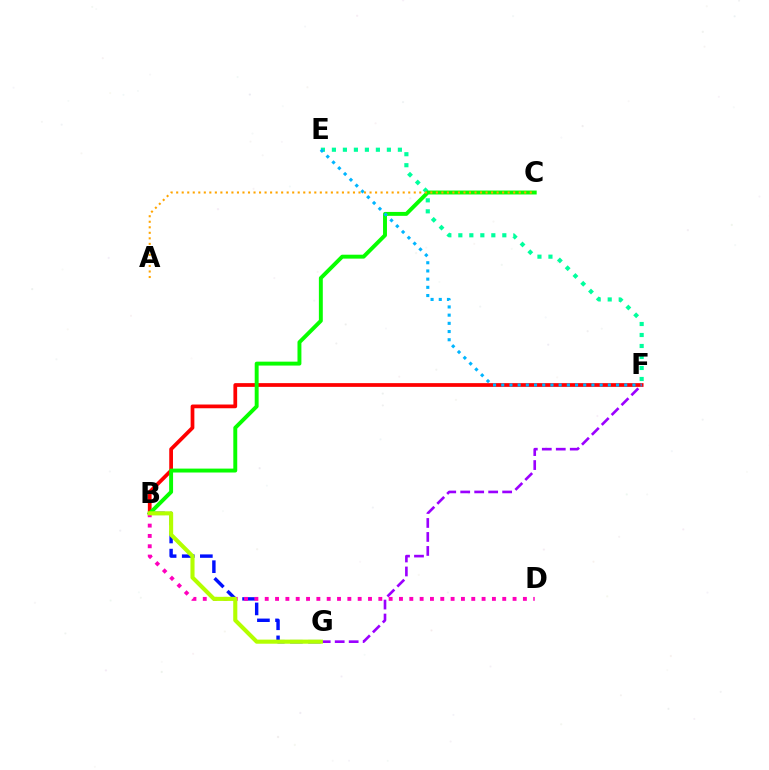{('E', 'F'): [{'color': '#00ff9d', 'line_style': 'dotted', 'thickness': 2.99}, {'color': '#00b5ff', 'line_style': 'dotted', 'thickness': 2.23}], ('B', 'G'): [{'color': '#0010ff', 'line_style': 'dashed', 'thickness': 2.46}, {'color': '#b3ff00', 'line_style': 'solid', 'thickness': 2.95}], ('B', 'F'): [{'color': '#ff0000', 'line_style': 'solid', 'thickness': 2.69}], ('F', 'G'): [{'color': '#9b00ff', 'line_style': 'dashed', 'thickness': 1.9}], ('B', 'C'): [{'color': '#08ff00', 'line_style': 'solid', 'thickness': 2.82}], ('B', 'D'): [{'color': '#ff00bd', 'line_style': 'dotted', 'thickness': 2.81}], ('A', 'C'): [{'color': '#ffa500', 'line_style': 'dotted', 'thickness': 1.5}]}